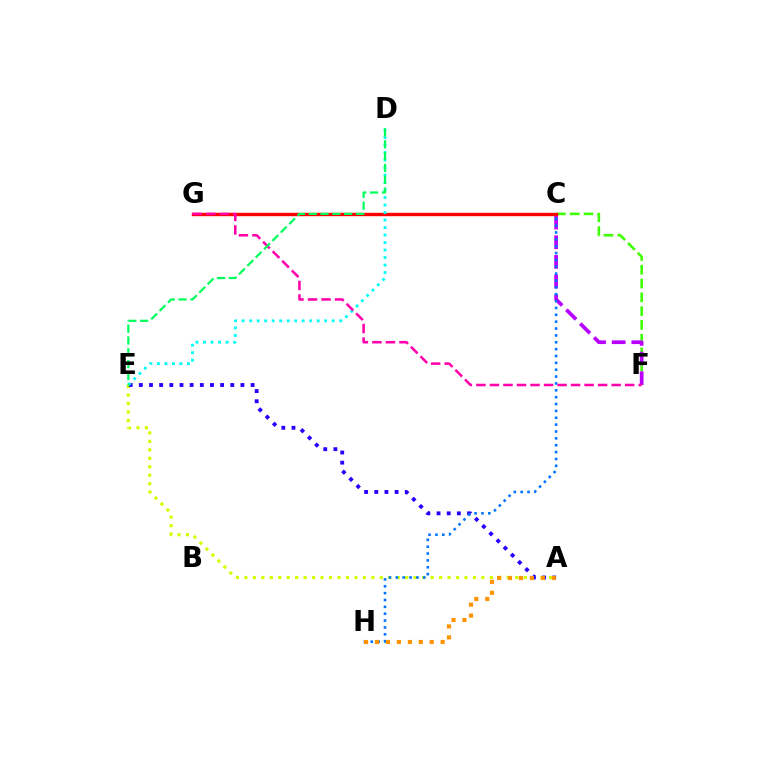{('C', 'F'): [{'color': '#3dff00', 'line_style': 'dashed', 'thickness': 1.87}, {'color': '#b900ff', 'line_style': 'dashed', 'thickness': 2.67}], ('A', 'E'): [{'color': '#d1ff00', 'line_style': 'dotted', 'thickness': 2.3}, {'color': '#2500ff', 'line_style': 'dotted', 'thickness': 2.76}], ('C', 'G'): [{'color': '#ff0000', 'line_style': 'solid', 'thickness': 2.43}], ('C', 'H'): [{'color': '#0074ff', 'line_style': 'dotted', 'thickness': 1.86}], ('D', 'E'): [{'color': '#00fff6', 'line_style': 'dotted', 'thickness': 2.04}, {'color': '#00ff5c', 'line_style': 'dashed', 'thickness': 1.61}], ('A', 'H'): [{'color': '#ff9400', 'line_style': 'dotted', 'thickness': 2.97}], ('F', 'G'): [{'color': '#ff00ac', 'line_style': 'dashed', 'thickness': 1.84}]}